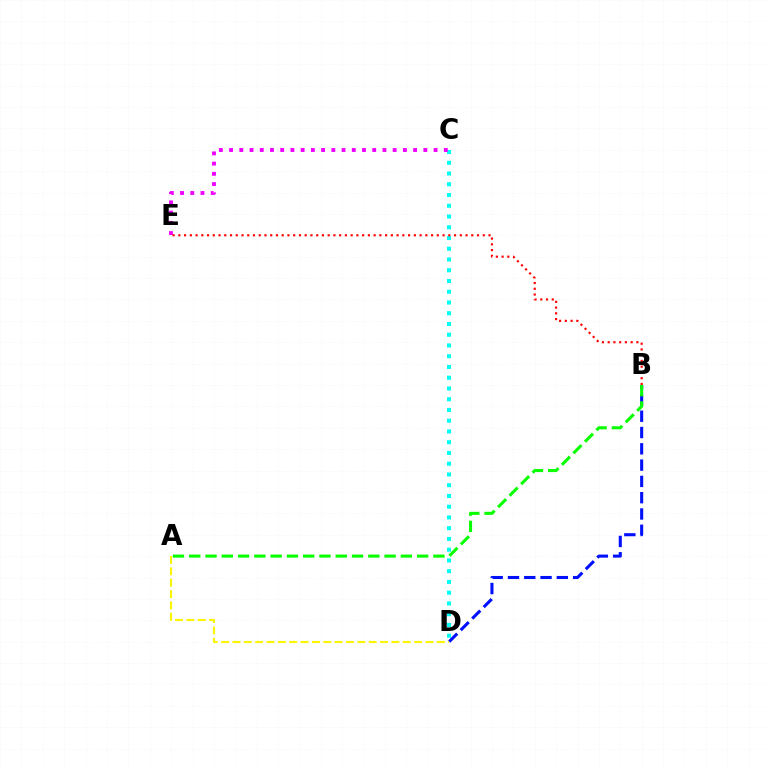{('B', 'D'): [{'color': '#0010ff', 'line_style': 'dashed', 'thickness': 2.21}], ('C', 'D'): [{'color': '#00fff6', 'line_style': 'dotted', 'thickness': 2.92}], ('C', 'E'): [{'color': '#ee00ff', 'line_style': 'dotted', 'thickness': 2.78}], ('A', 'D'): [{'color': '#fcf500', 'line_style': 'dashed', 'thickness': 1.54}], ('B', 'E'): [{'color': '#ff0000', 'line_style': 'dotted', 'thickness': 1.56}], ('A', 'B'): [{'color': '#08ff00', 'line_style': 'dashed', 'thickness': 2.21}]}